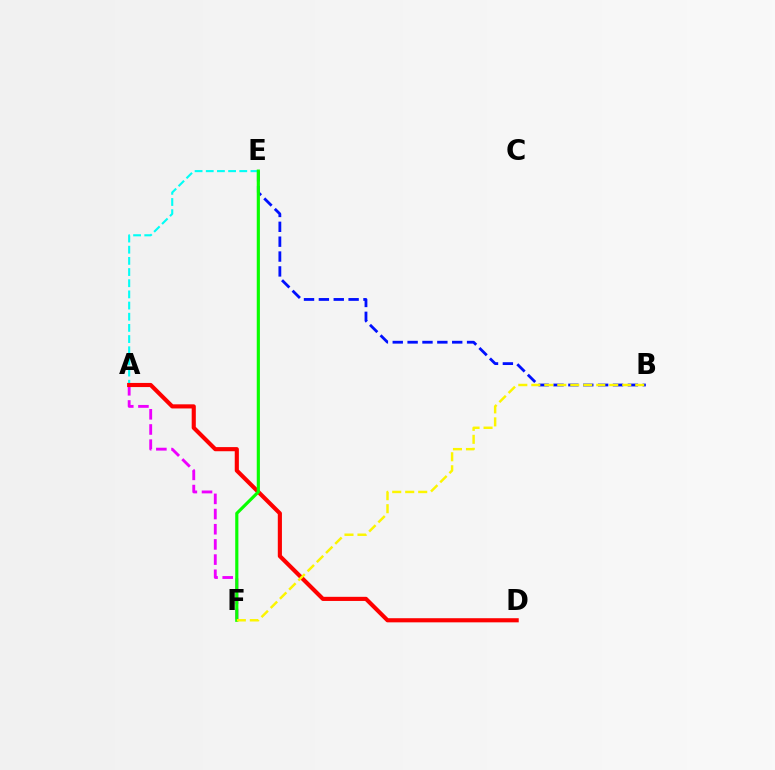{('B', 'E'): [{'color': '#0010ff', 'line_style': 'dashed', 'thickness': 2.02}], ('A', 'F'): [{'color': '#ee00ff', 'line_style': 'dashed', 'thickness': 2.06}], ('A', 'E'): [{'color': '#00fff6', 'line_style': 'dashed', 'thickness': 1.52}], ('A', 'D'): [{'color': '#ff0000', 'line_style': 'solid', 'thickness': 2.97}], ('E', 'F'): [{'color': '#08ff00', 'line_style': 'solid', 'thickness': 2.27}], ('B', 'F'): [{'color': '#fcf500', 'line_style': 'dashed', 'thickness': 1.77}]}